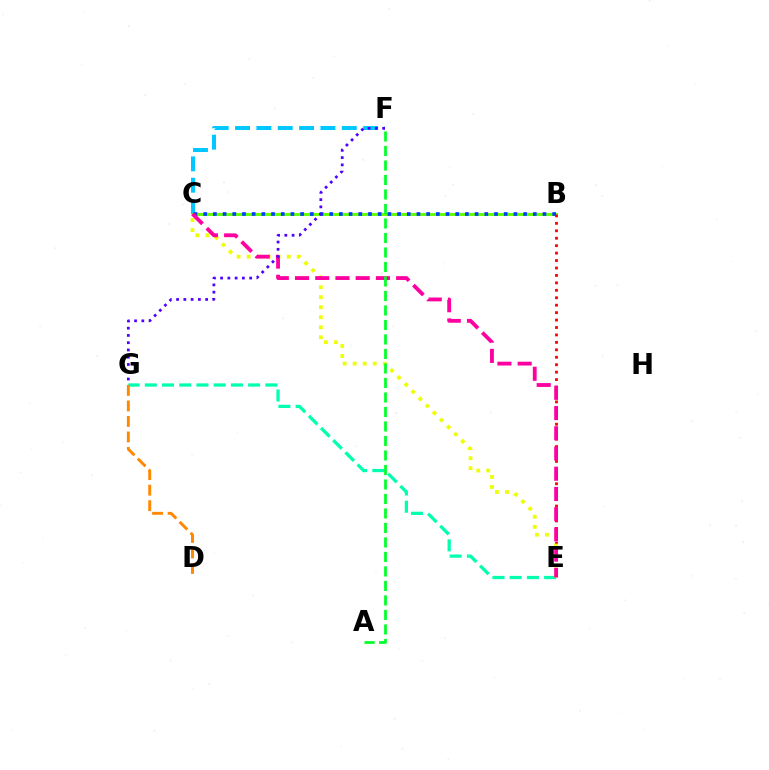{('E', 'G'): [{'color': '#00ffaf', 'line_style': 'dashed', 'thickness': 2.34}], ('B', 'C'): [{'color': '#d600ff', 'line_style': 'dashed', 'thickness': 1.55}, {'color': '#66ff00', 'line_style': 'solid', 'thickness': 2.13}, {'color': '#003fff', 'line_style': 'dotted', 'thickness': 2.63}], ('C', 'F'): [{'color': '#00c7ff', 'line_style': 'dashed', 'thickness': 2.9}], ('D', 'G'): [{'color': '#ff8800', 'line_style': 'dashed', 'thickness': 2.11}], ('B', 'E'): [{'color': '#ff0000', 'line_style': 'dotted', 'thickness': 2.02}], ('C', 'E'): [{'color': '#eeff00', 'line_style': 'dotted', 'thickness': 2.72}, {'color': '#ff00a0', 'line_style': 'dashed', 'thickness': 2.75}], ('F', 'G'): [{'color': '#4f00ff', 'line_style': 'dotted', 'thickness': 1.97}], ('A', 'F'): [{'color': '#00ff27', 'line_style': 'dashed', 'thickness': 1.97}]}